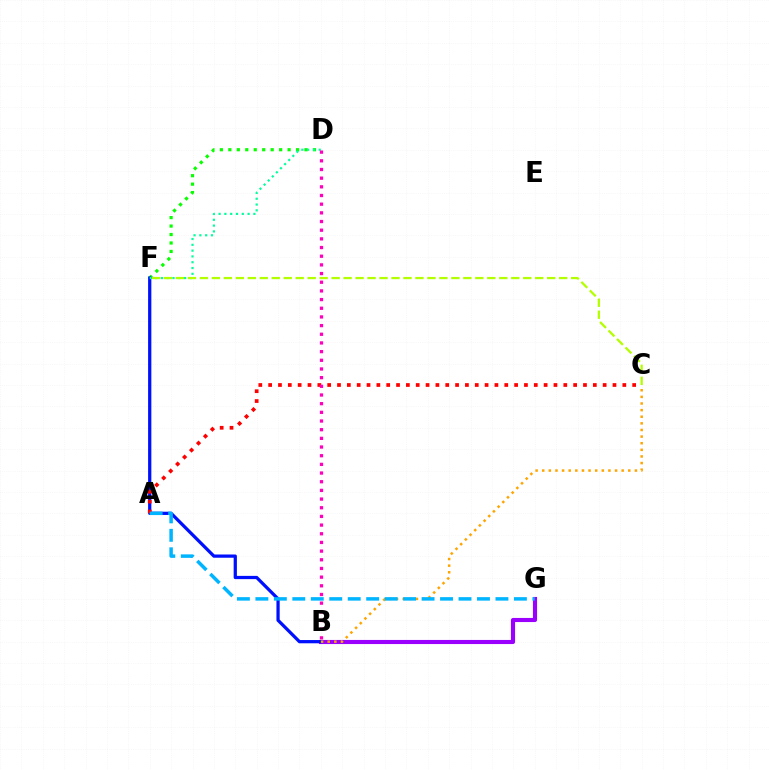{('B', 'G'): [{'color': '#9b00ff', 'line_style': 'solid', 'thickness': 2.96}], ('D', 'F'): [{'color': '#08ff00', 'line_style': 'dotted', 'thickness': 2.3}, {'color': '#00ff9d', 'line_style': 'dotted', 'thickness': 1.58}], ('B', 'F'): [{'color': '#0010ff', 'line_style': 'solid', 'thickness': 2.34}], ('B', 'C'): [{'color': '#ffa500', 'line_style': 'dotted', 'thickness': 1.8}], ('A', 'C'): [{'color': '#ff0000', 'line_style': 'dotted', 'thickness': 2.67}], ('A', 'G'): [{'color': '#00b5ff', 'line_style': 'dashed', 'thickness': 2.51}], ('B', 'D'): [{'color': '#ff00bd', 'line_style': 'dotted', 'thickness': 2.36}], ('C', 'F'): [{'color': '#b3ff00', 'line_style': 'dashed', 'thickness': 1.63}]}